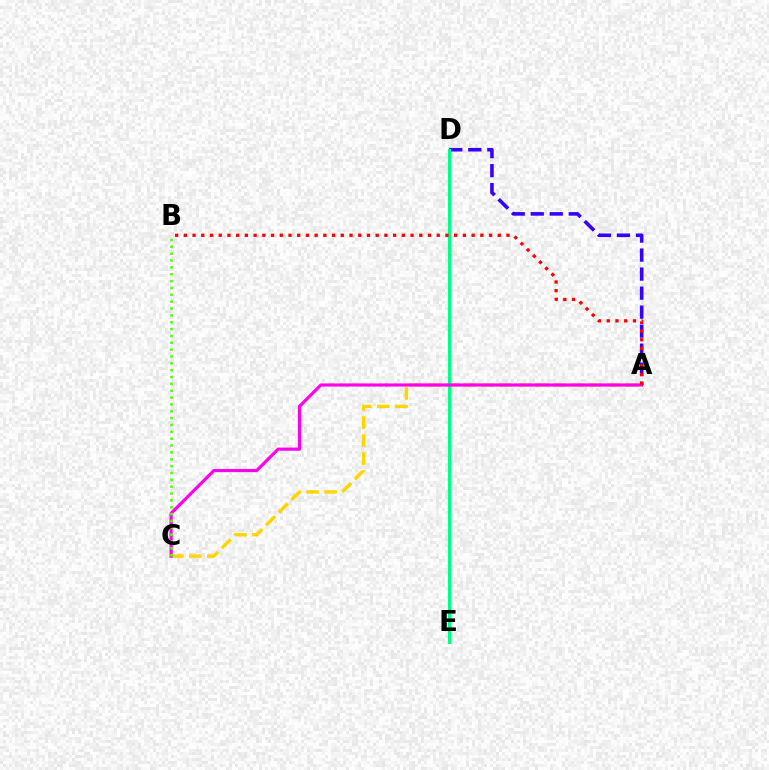{('A', 'C'): [{'color': '#ffd500', 'line_style': 'dashed', 'thickness': 2.44}, {'color': '#ff00ed', 'line_style': 'solid', 'thickness': 2.27}], ('D', 'E'): [{'color': '#009eff', 'line_style': 'dotted', 'thickness': 1.97}, {'color': '#00ff86', 'line_style': 'solid', 'thickness': 2.28}], ('A', 'D'): [{'color': '#3700ff', 'line_style': 'dashed', 'thickness': 2.58}], ('A', 'B'): [{'color': '#ff0000', 'line_style': 'dotted', 'thickness': 2.37}], ('B', 'C'): [{'color': '#4fff00', 'line_style': 'dotted', 'thickness': 1.86}]}